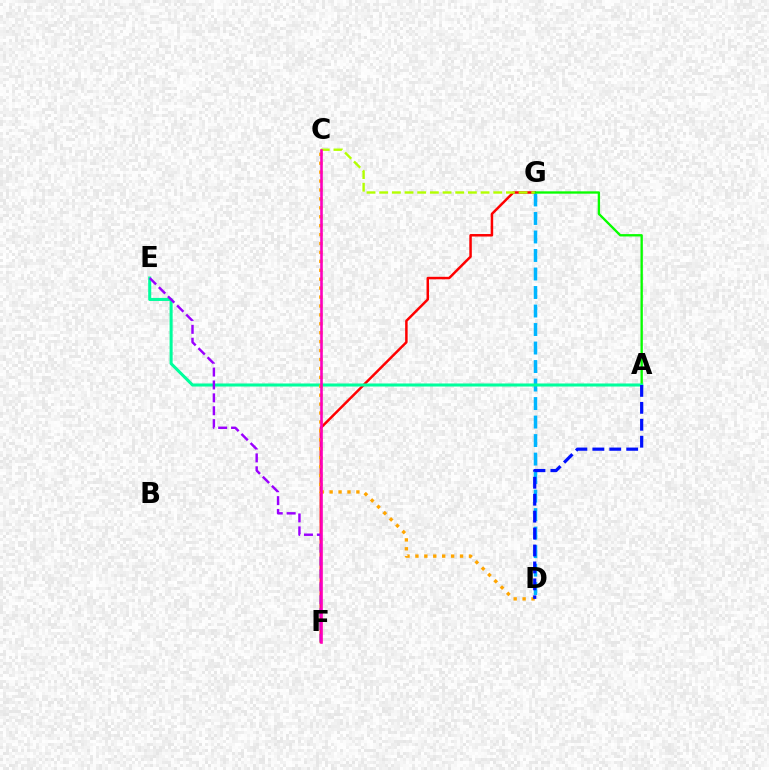{('F', 'G'): [{'color': '#ff0000', 'line_style': 'solid', 'thickness': 1.79}], ('D', 'G'): [{'color': '#00b5ff', 'line_style': 'dashed', 'thickness': 2.51}], ('A', 'G'): [{'color': '#08ff00', 'line_style': 'solid', 'thickness': 1.69}], ('C', 'G'): [{'color': '#b3ff00', 'line_style': 'dashed', 'thickness': 1.72}], ('A', 'E'): [{'color': '#00ff9d', 'line_style': 'solid', 'thickness': 2.19}], ('E', 'F'): [{'color': '#9b00ff', 'line_style': 'dashed', 'thickness': 1.75}], ('C', 'D'): [{'color': '#ffa500', 'line_style': 'dotted', 'thickness': 2.42}], ('C', 'F'): [{'color': '#ff00bd', 'line_style': 'solid', 'thickness': 1.87}], ('A', 'D'): [{'color': '#0010ff', 'line_style': 'dashed', 'thickness': 2.3}]}